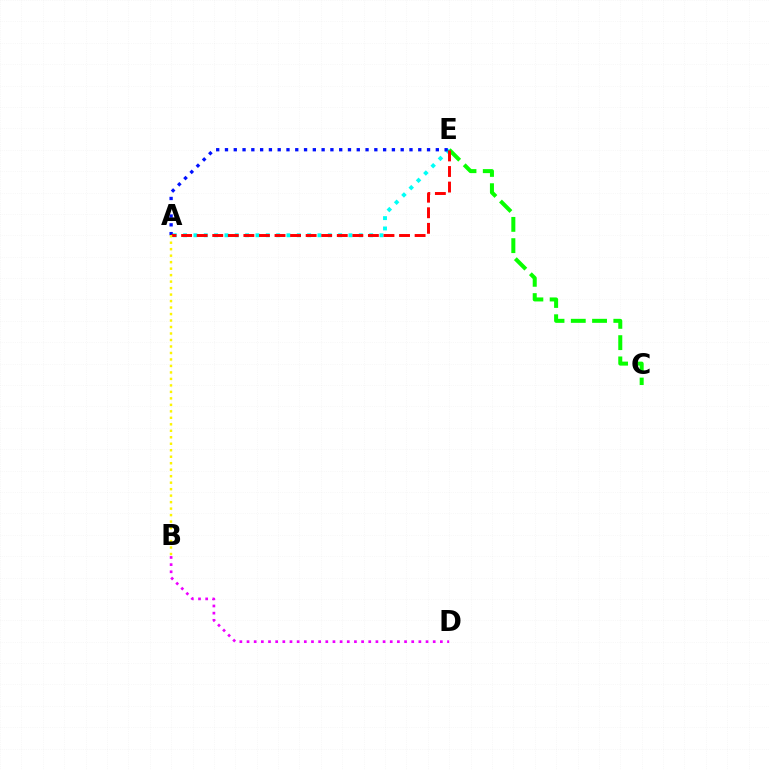{('A', 'E'): [{'color': '#00fff6', 'line_style': 'dotted', 'thickness': 2.81}, {'color': '#0010ff', 'line_style': 'dotted', 'thickness': 2.39}, {'color': '#ff0000', 'line_style': 'dashed', 'thickness': 2.11}], ('C', 'E'): [{'color': '#08ff00', 'line_style': 'dashed', 'thickness': 2.89}], ('B', 'D'): [{'color': '#ee00ff', 'line_style': 'dotted', 'thickness': 1.95}], ('A', 'B'): [{'color': '#fcf500', 'line_style': 'dotted', 'thickness': 1.76}]}